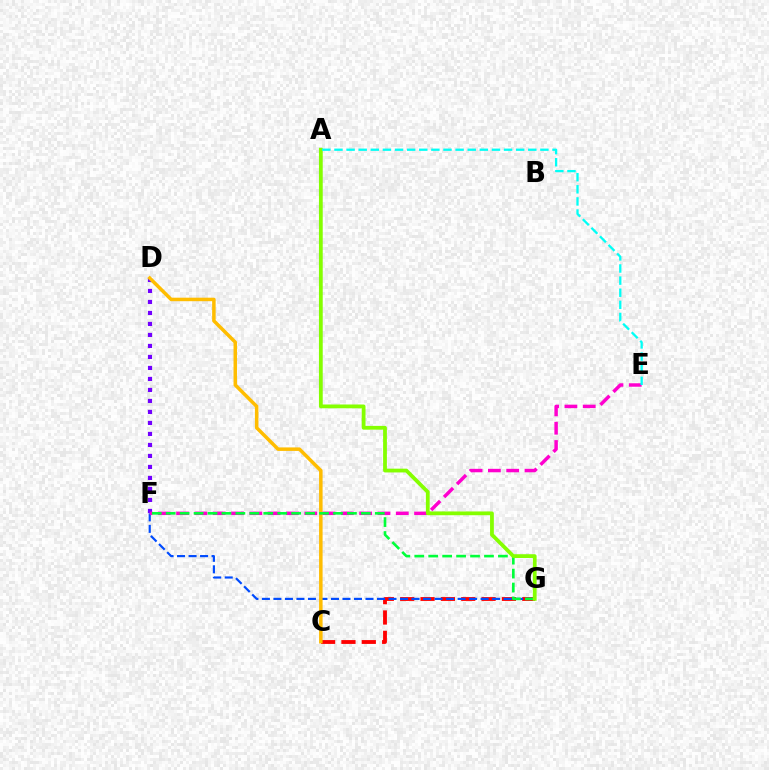{('C', 'G'): [{'color': '#ff0000', 'line_style': 'dashed', 'thickness': 2.76}], ('F', 'G'): [{'color': '#004bff', 'line_style': 'dashed', 'thickness': 1.56}, {'color': '#00ff39', 'line_style': 'dashed', 'thickness': 1.89}], ('D', 'F'): [{'color': '#7200ff', 'line_style': 'dotted', 'thickness': 2.99}], ('C', 'D'): [{'color': '#ffbd00', 'line_style': 'solid', 'thickness': 2.52}], ('E', 'F'): [{'color': '#ff00cf', 'line_style': 'dashed', 'thickness': 2.49}], ('A', 'G'): [{'color': '#84ff00', 'line_style': 'solid', 'thickness': 2.72}], ('A', 'E'): [{'color': '#00fff6', 'line_style': 'dashed', 'thickness': 1.65}]}